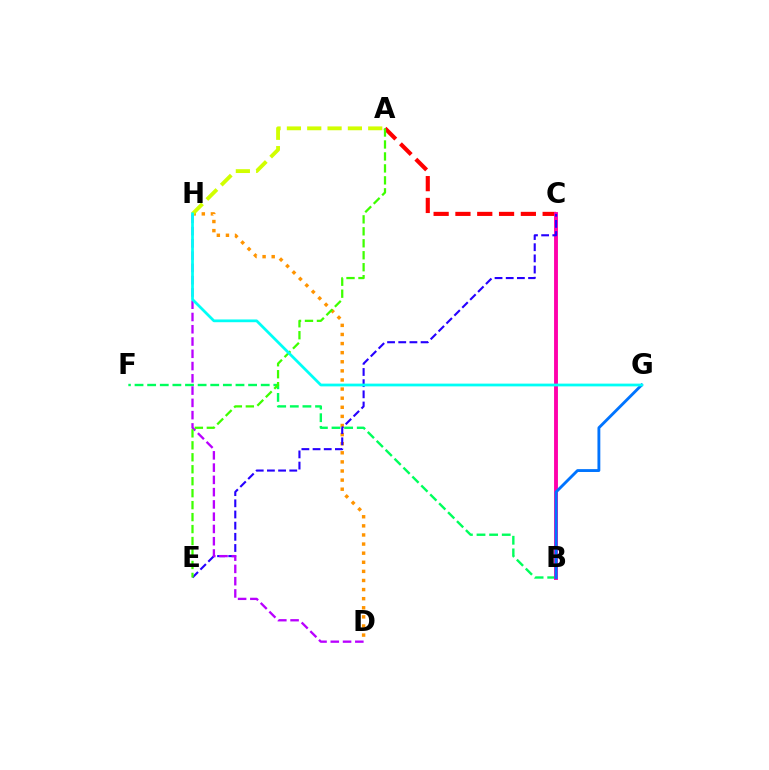{('A', 'C'): [{'color': '#ff0000', 'line_style': 'dashed', 'thickness': 2.96}], ('B', 'F'): [{'color': '#00ff5c', 'line_style': 'dashed', 'thickness': 1.71}], ('D', 'H'): [{'color': '#ff9400', 'line_style': 'dotted', 'thickness': 2.47}, {'color': '#b900ff', 'line_style': 'dashed', 'thickness': 1.67}], ('B', 'C'): [{'color': '#ff00ac', 'line_style': 'solid', 'thickness': 2.79}], ('C', 'E'): [{'color': '#2500ff', 'line_style': 'dashed', 'thickness': 1.52}], ('A', 'H'): [{'color': '#d1ff00', 'line_style': 'dashed', 'thickness': 2.76}], ('B', 'G'): [{'color': '#0074ff', 'line_style': 'solid', 'thickness': 2.06}], ('A', 'E'): [{'color': '#3dff00', 'line_style': 'dashed', 'thickness': 1.63}], ('G', 'H'): [{'color': '#00fff6', 'line_style': 'solid', 'thickness': 1.98}]}